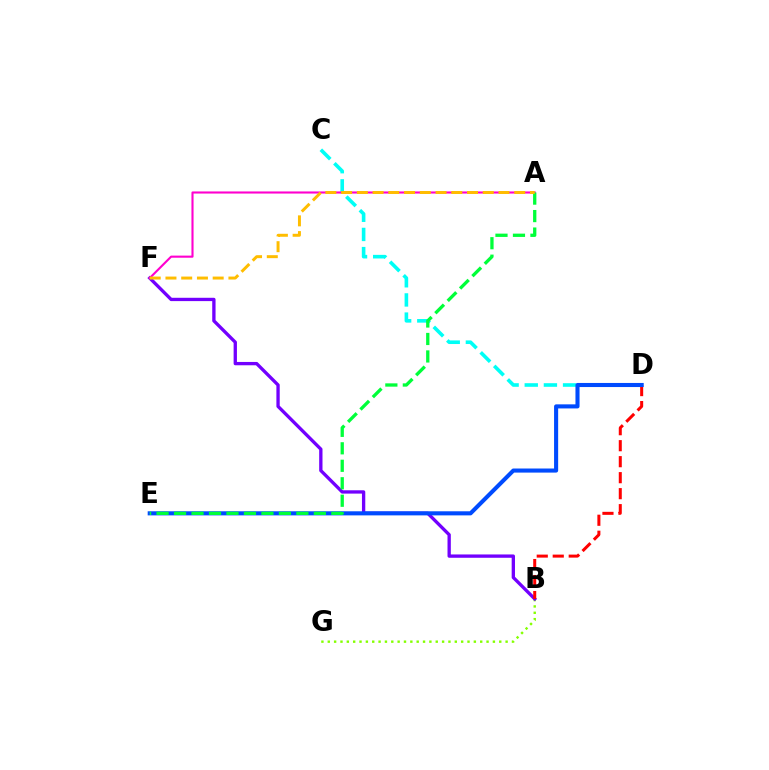{('B', 'G'): [{'color': '#84ff00', 'line_style': 'dotted', 'thickness': 1.73}], ('B', 'F'): [{'color': '#7200ff', 'line_style': 'solid', 'thickness': 2.39}], ('C', 'D'): [{'color': '#00fff6', 'line_style': 'dashed', 'thickness': 2.6}], ('A', 'F'): [{'color': '#ff00cf', 'line_style': 'solid', 'thickness': 1.52}, {'color': '#ffbd00', 'line_style': 'dashed', 'thickness': 2.14}], ('B', 'D'): [{'color': '#ff0000', 'line_style': 'dashed', 'thickness': 2.17}], ('D', 'E'): [{'color': '#004bff', 'line_style': 'solid', 'thickness': 2.94}], ('A', 'E'): [{'color': '#00ff39', 'line_style': 'dashed', 'thickness': 2.37}]}